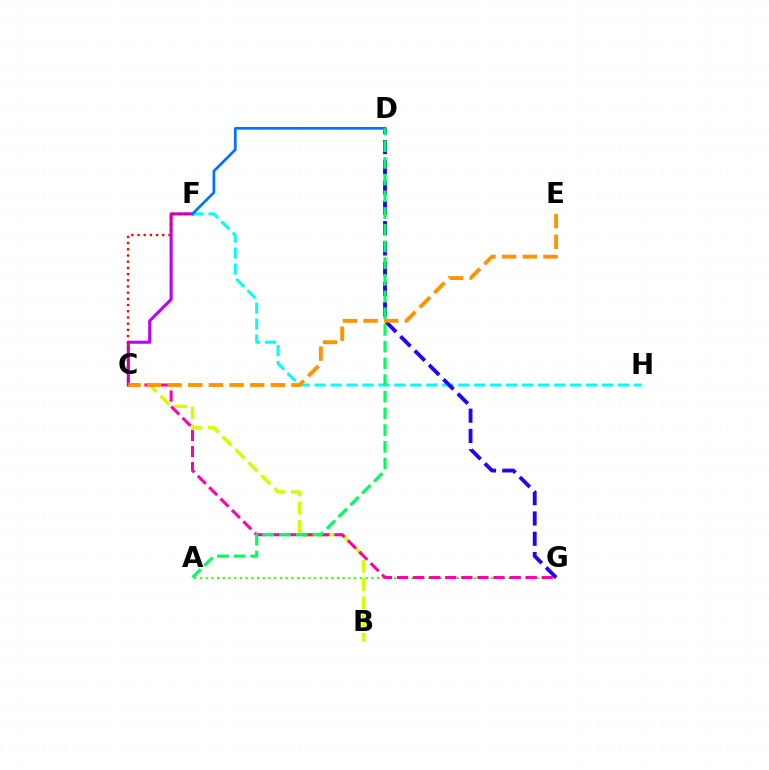{('B', 'C'): [{'color': '#d1ff00', 'line_style': 'dashed', 'thickness': 2.48}], ('A', 'G'): [{'color': '#3dff00', 'line_style': 'dotted', 'thickness': 1.55}], ('C', 'F'): [{'color': '#b900ff', 'line_style': 'solid', 'thickness': 2.23}, {'color': '#ff0000', 'line_style': 'dotted', 'thickness': 1.68}], ('C', 'G'): [{'color': '#ff00ac', 'line_style': 'dashed', 'thickness': 2.18}], ('F', 'H'): [{'color': '#00fff6', 'line_style': 'dashed', 'thickness': 2.17}], ('D', 'G'): [{'color': '#2500ff', 'line_style': 'dashed', 'thickness': 2.75}], ('C', 'E'): [{'color': '#ff9400', 'line_style': 'dashed', 'thickness': 2.8}], ('D', 'F'): [{'color': '#0074ff', 'line_style': 'solid', 'thickness': 1.95}], ('A', 'D'): [{'color': '#00ff5c', 'line_style': 'dashed', 'thickness': 2.27}]}